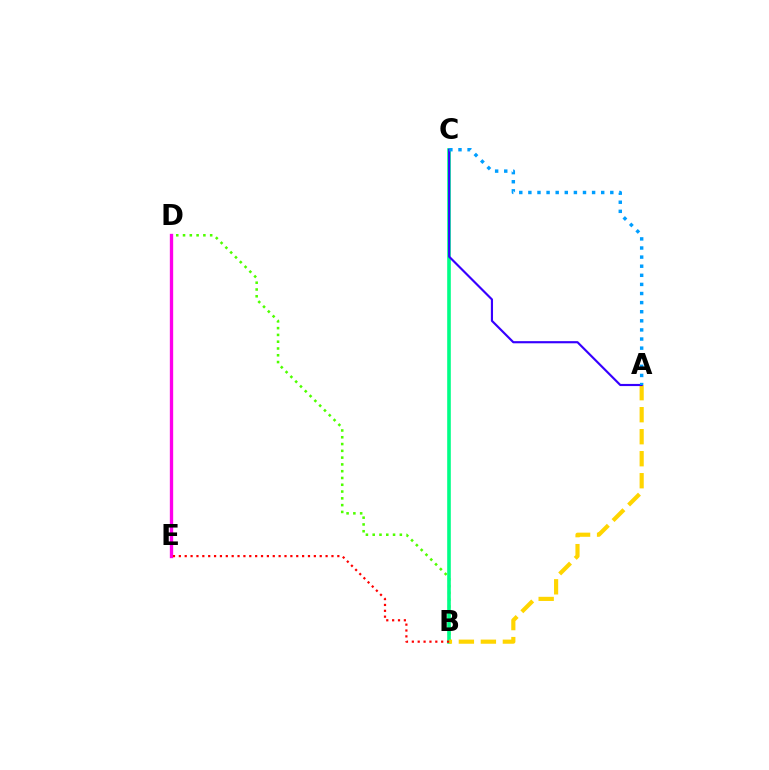{('B', 'D'): [{'color': '#4fff00', 'line_style': 'dotted', 'thickness': 1.84}], ('B', 'C'): [{'color': '#00ff86', 'line_style': 'solid', 'thickness': 2.6}], ('A', 'B'): [{'color': '#ffd500', 'line_style': 'dashed', 'thickness': 2.99}], ('A', 'C'): [{'color': '#3700ff', 'line_style': 'solid', 'thickness': 1.55}, {'color': '#009eff', 'line_style': 'dotted', 'thickness': 2.47}], ('D', 'E'): [{'color': '#ff00ed', 'line_style': 'solid', 'thickness': 2.4}], ('B', 'E'): [{'color': '#ff0000', 'line_style': 'dotted', 'thickness': 1.59}]}